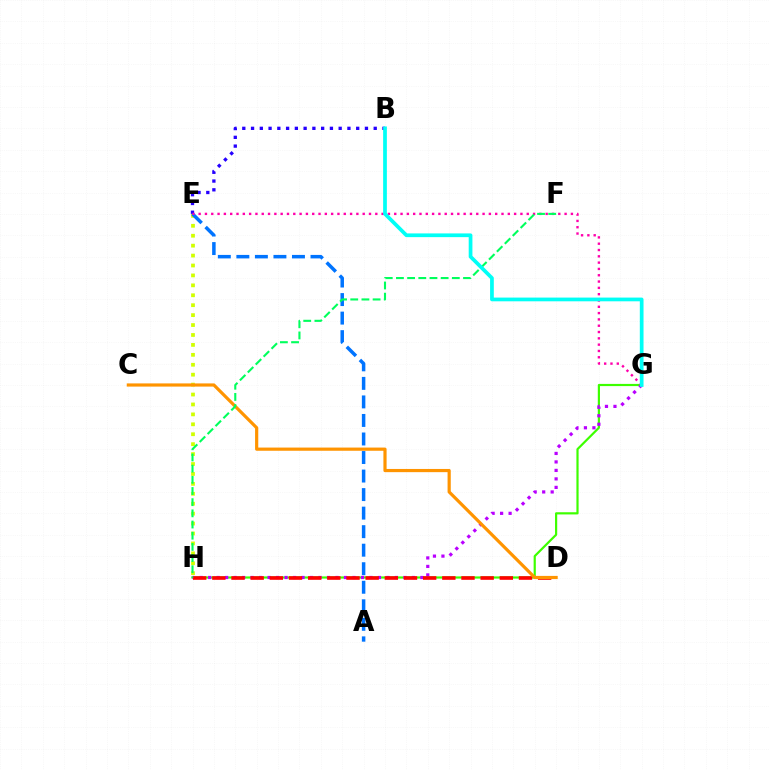{('G', 'H'): [{'color': '#3dff00', 'line_style': 'solid', 'thickness': 1.58}, {'color': '#b900ff', 'line_style': 'dotted', 'thickness': 2.31}], ('E', 'H'): [{'color': '#d1ff00', 'line_style': 'dotted', 'thickness': 2.7}], ('A', 'E'): [{'color': '#0074ff', 'line_style': 'dashed', 'thickness': 2.52}], ('D', 'H'): [{'color': '#ff0000', 'line_style': 'dashed', 'thickness': 2.6}], ('C', 'D'): [{'color': '#ff9400', 'line_style': 'solid', 'thickness': 2.3}], ('B', 'E'): [{'color': '#2500ff', 'line_style': 'dotted', 'thickness': 2.38}], ('E', 'G'): [{'color': '#ff00ac', 'line_style': 'dotted', 'thickness': 1.71}], ('F', 'H'): [{'color': '#00ff5c', 'line_style': 'dashed', 'thickness': 1.52}], ('B', 'G'): [{'color': '#00fff6', 'line_style': 'solid', 'thickness': 2.68}]}